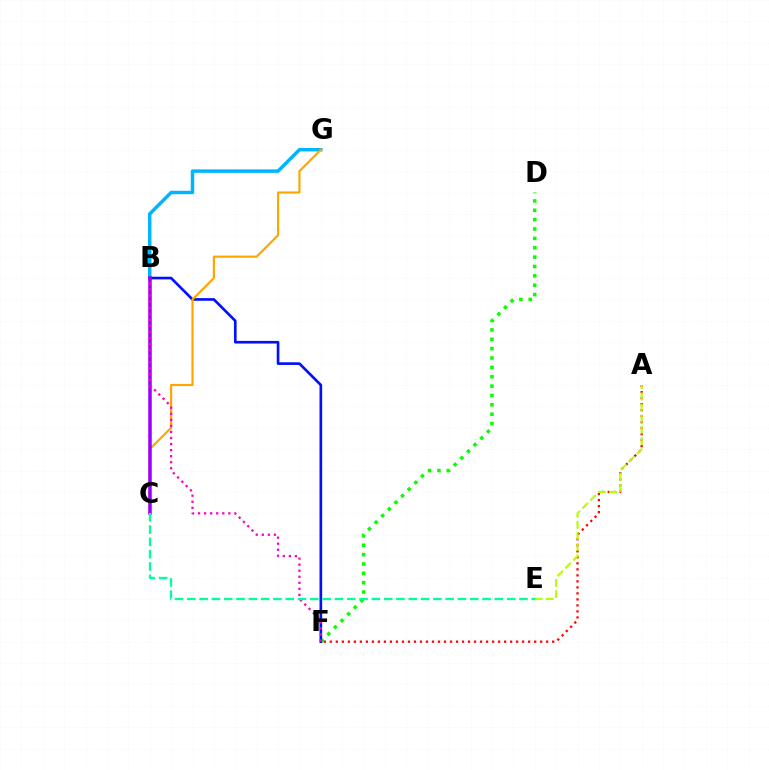{('B', 'G'): [{'color': '#00b5ff', 'line_style': 'solid', 'thickness': 2.49}], ('D', 'F'): [{'color': '#08ff00', 'line_style': 'dotted', 'thickness': 2.54}], ('A', 'F'): [{'color': '#ff0000', 'line_style': 'dotted', 'thickness': 1.63}], ('B', 'F'): [{'color': '#0010ff', 'line_style': 'solid', 'thickness': 1.91}, {'color': '#ff00bd', 'line_style': 'dotted', 'thickness': 1.64}], ('C', 'G'): [{'color': '#ffa500', 'line_style': 'solid', 'thickness': 1.55}], ('B', 'C'): [{'color': '#9b00ff', 'line_style': 'solid', 'thickness': 2.53}], ('A', 'E'): [{'color': '#b3ff00', 'line_style': 'dashed', 'thickness': 1.52}], ('C', 'E'): [{'color': '#00ff9d', 'line_style': 'dashed', 'thickness': 1.67}]}